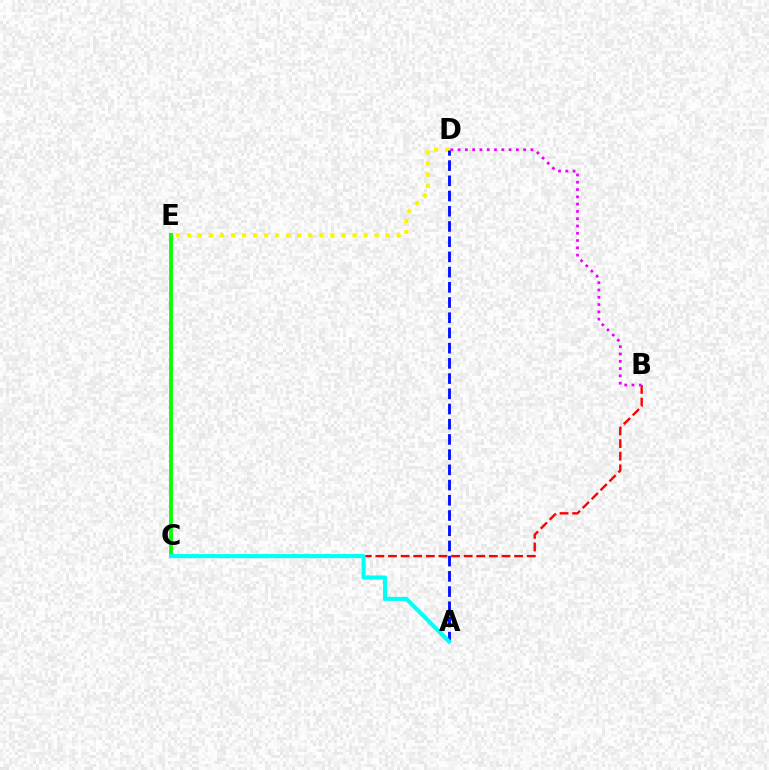{('C', 'E'): [{'color': '#08ff00', 'line_style': 'solid', 'thickness': 2.75}], ('D', 'E'): [{'color': '#fcf500', 'line_style': 'dotted', 'thickness': 3.0}], ('B', 'C'): [{'color': '#ff0000', 'line_style': 'dashed', 'thickness': 1.71}], ('B', 'D'): [{'color': '#ee00ff', 'line_style': 'dotted', 'thickness': 1.98}], ('A', 'D'): [{'color': '#0010ff', 'line_style': 'dashed', 'thickness': 2.07}], ('A', 'C'): [{'color': '#00fff6', 'line_style': 'solid', 'thickness': 2.95}]}